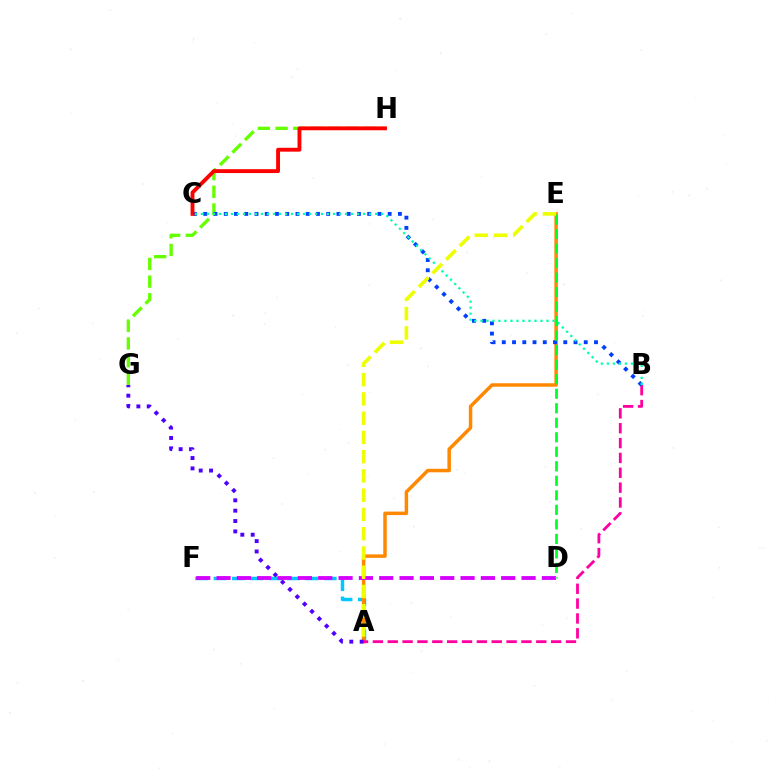{('A', 'F'): [{'color': '#00c7ff', 'line_style': 'dashed', 'thickness': 2.5}], ('A', 'E'): [{'color': '#ff8800', 'line_style': 'solid', 'thickness': 2.51}, {'color': '#eeff00', 'line_style': 'dashed', 'thickness': 2.62}], ('G', 'H'): [{'color': '#66ff00', 'line_style': 'dashed', 'thickness': 2.4}], ('A', 'B'): [{'color': '#ff00a0', 'line_style': 'dashed', 'thickness': 2.02}], ('B', 'C'): [{'color': '#003fff', 'line_style': 'dotted', 'thickness': 2.78}, {'color': '#00ffaf', 'line_style': 'dotted', 'thickness': 1.63}], ('A', 'G'): [{'color': '#4f00ff', 'line_style': 'dotted', 'thickness': 2.82}], ('D', 'F'): [{'color': '#d600ff', 'line_style': 'dashed', 'thickness': 2.76}], ('D', 'E'): [{'color': '#00ff27', 'line_style': 'dashed', 'thickness': 1.97}], ('C', 'H'): [{'color': '#ff0000', 'line_style': 'solid', 'thickness': 2.79}]}